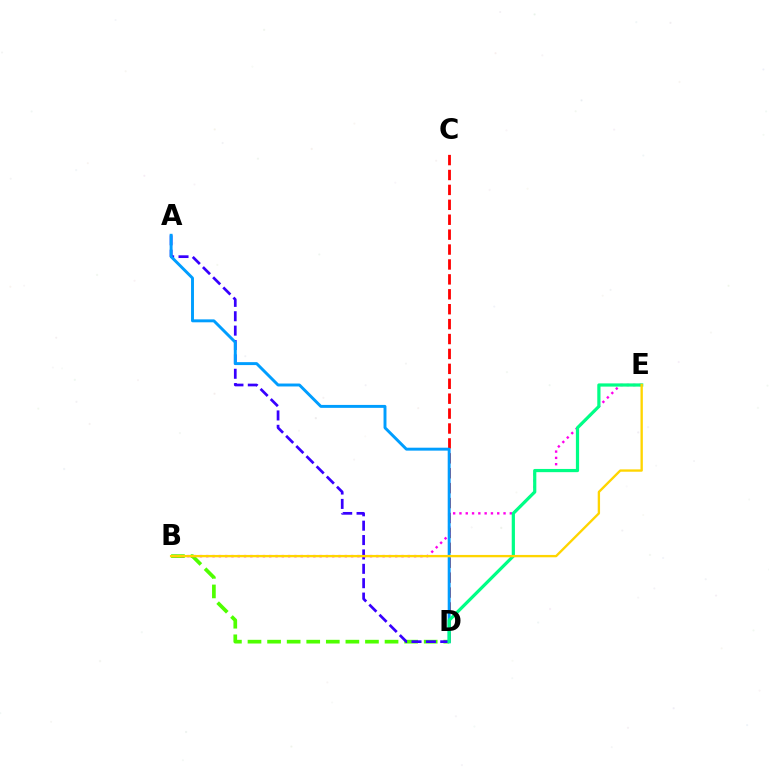{('C', 'D'): [{'color': '#ff0000', 'line_style': 'dashed', 'thickness': 2.03}], ('B', 'D'): [{'color': '#4fff00', 'line_style': 'dashed', 'thickness': 2.66}], ('A', 'D'): [{'color': '#3700ff', 'line_style': 'dashed', 'thickness': 1.95}, {'color': '#009eff', 'line_style': 'solid', 'thickness': 2.11}], ('B', 'E'): [{'color': '#ff00ed', 'line_style': 'dotted', 'thickness': 1.71}, {'color': '#ffd500', 'line_style': 'solid', 'thickness': 1.69}], ('D', 'E'): [{'color': '#00ff86', 'line_style': 'solid', 'thickness': 2.31}]}